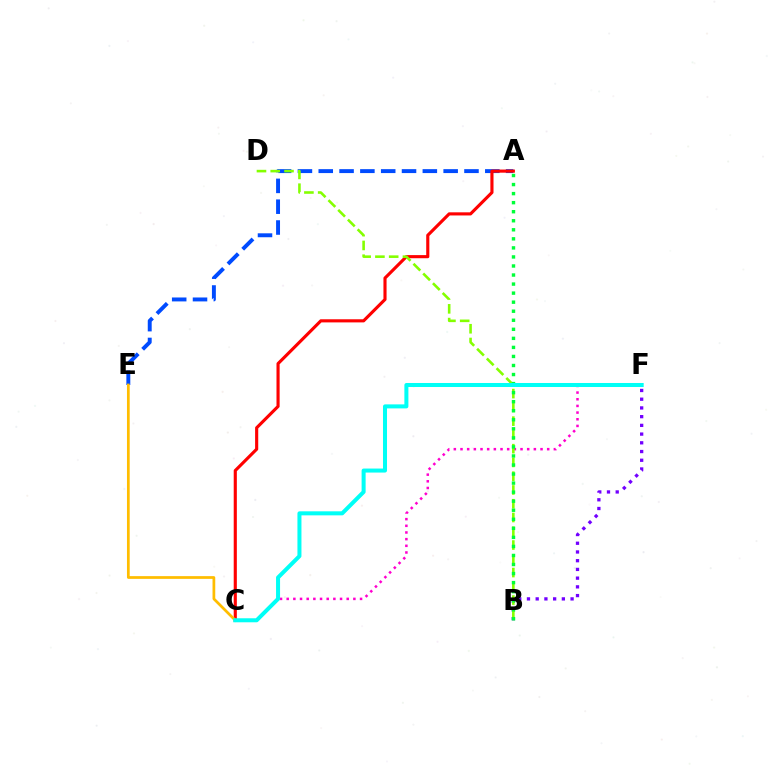{('C', 'F'): [{'color': '#ff00cf', 'line_style': 'dotted', 'thickness': 1.81}, {'color': '#00fff6', 'line_style': 'solid', 'thickness': 2.89}], ('A', 'E'): [{'color': '#004bff', 'line_style': 'dashed', 'thickness': 2.83}], ('B', 'F'): [{'color': '#7200ff', 'line_style': 'dotted', 'thickness': 2.37}], ('A', 'C'): [{'color': '#ff0000', 'line_style': 'solid', 'thickness': 2.25}], ('B', 'D'): [{'color': '#84ff00', 'line_style': 'dashed', 'thickness': 1.87}], ('C', 'E'): [{'color': '#ffbd00', 'line_style': 'solid', 'thickness': 1.97}], ('A', 'B'): [{'color': '#00ff39', 'line_style': 'dotted', 'thickness': 2.46}]}